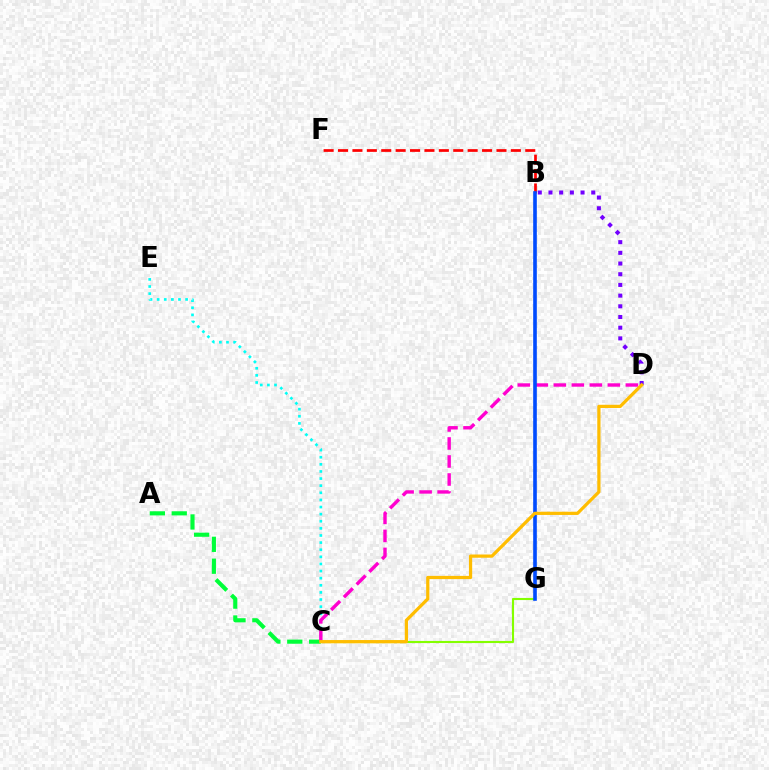{('B', 'D'): [{'color': '#7200ff', 'line_style': 'dotted', 'thickness': 2.91}], ('A', 'C'): [{'color': '#00ff39', 'line_style': 'dashed', 'thickness': 2.97}], ('C', 'E'): [{'color': '#00fff6', 'line_style': 'dotted', 'thickness': 1.93}], ('C', 'D'): [{'color': '#ff00cf', 'line_style': 'dashed', 'thickness': 2.45}, {'color': '#ffbd00', 'line_style': 'solid', 'thickness': 2.33}], ('C', 'G'): [{'color': '#84ff00', 'line_style': 'solid', 'thickness': 1.52}], ('B', 'F'): [{'color': '#ff0000', 'line_style': 'dashed', 'thickness': 1.96}], ('B', 'G'): [{'color': '#004bff', 'line_style': 'solid', 'thickness': 2.61}]}